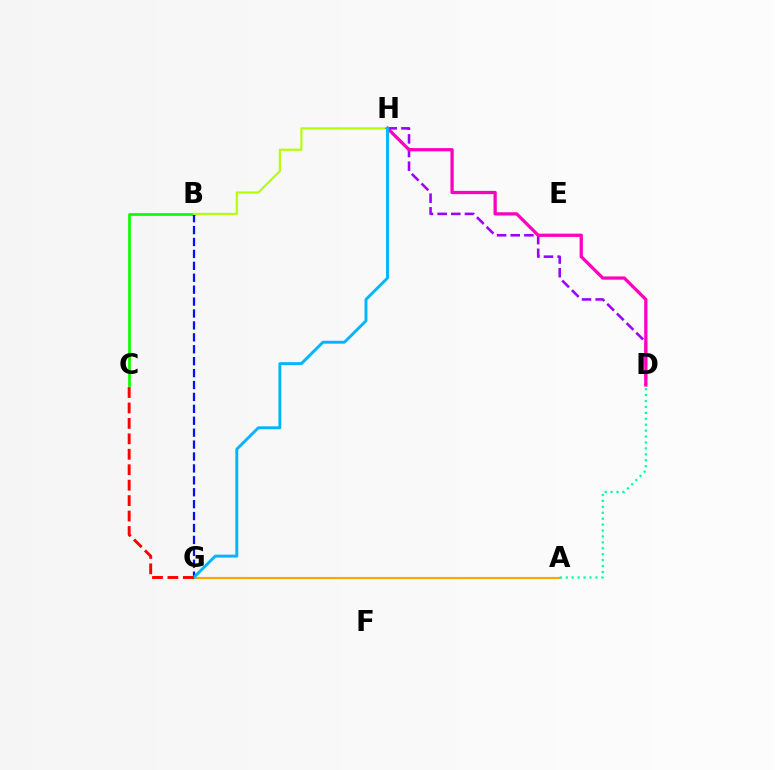{('B', 'C'): [{'color': '#08ff00', 'line_style': 'solid', 'thickness': 1.94}], ('B', 'G'): [{'color': '#0010ff', 'line_style': 'dashed', 'thickness': 1.62}], ('A', 'G'): [{'color': '#ffa500', 'line_style': 'solid', 'thickness': 1.54}], ('B', 'H'): [{'color': '#b3ff00', 'line_style': 'solid', 'thickness': 1.54}], ('D', 'H'): [{'color': '#9b00ff', 'line_style': 'dashed', 'thickness': 1.85}, {'color': '#ff00bd', 'line_style': 'solid', 'thickness': 2.35}], ('G', 'H'): [{'color': '#00b5ff', 'line_style': 'solid', 'thickness': 2.1}], ('C', 'G'): [{'color': '#ff0000', 'line_style': 'dashed', 'thickness': 2.1}], ('A', 'D'): [{'color': '#00ff9d', 'line_style': 'dotted', 'thickness': 1.61}]}